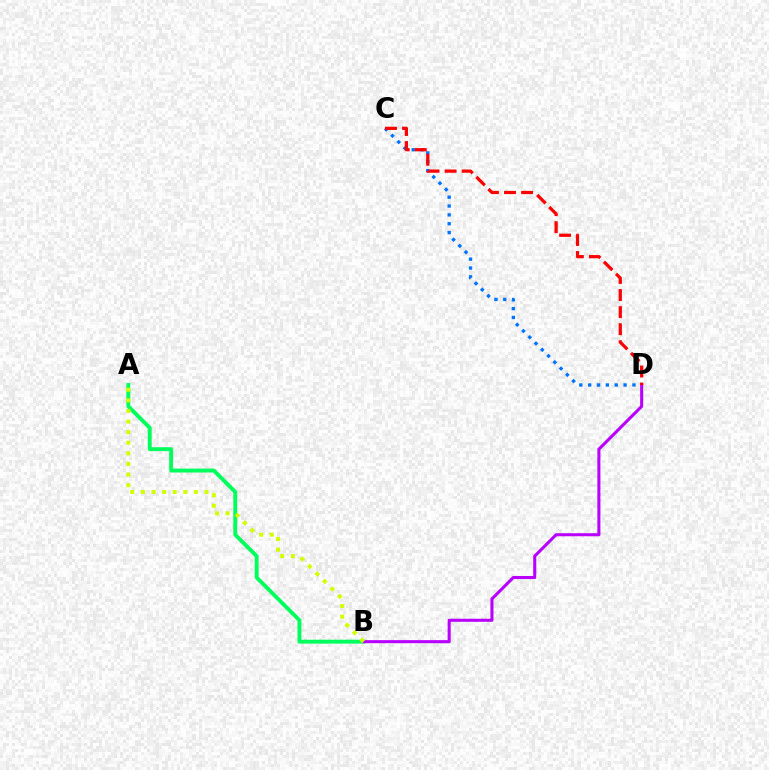{('A', 'B'): [{'color': '#00ff5c', 'line_style': 'solid', 'thickness': 2.81}, {'color': '#d1ff00', 'line_style': 'dotted', 'thickness': 2.88}], ('C', 'D'): [{'color': '#0074ff', 'line_style': 'dotted', 'thickness': 2.41}, {'color': '#ff0000', 'line_style': 'dashed', 'thickness': 2.32}], ('B', 'D'): [{'color': '#b900ff', 'line_style': 'solid', 'thickness': 2.2}]}